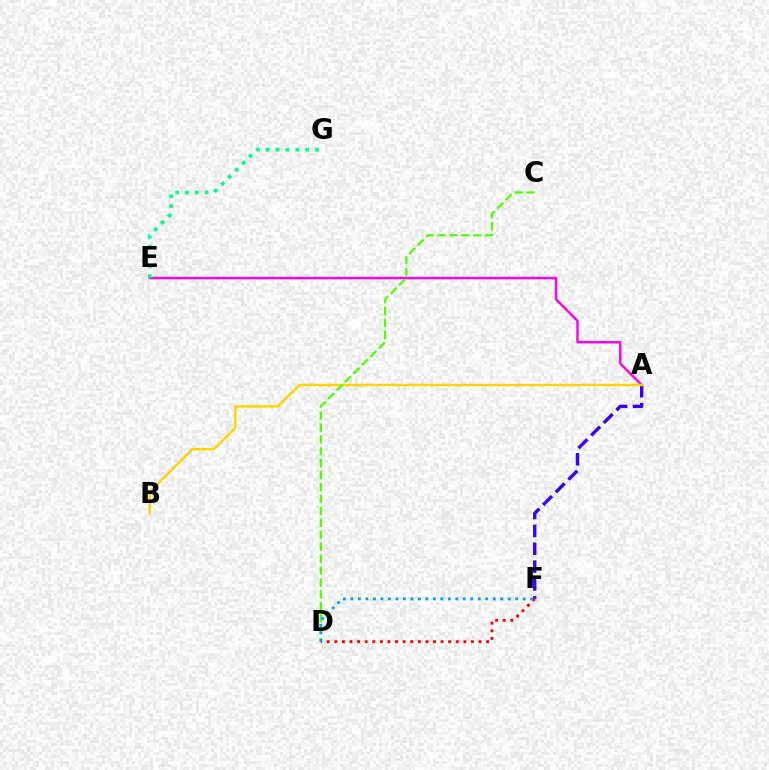{('A', 'F'): [{'color': '#3700ff', 'line_style': 'dashed', 'thickness': 2.43}], ('A', 'E'): [{'color': '#ff00ed', 'line_style': 'solid', 'thickness': 1.73}], ('A', 'B'): [{'color': '#ffd500', 'line_style': 'solid', 'thickness': 1.73}], ('C', 'D'): [{'color': '#4fff00', 'line_style': 'dashed', 'thickness': 1.62}], ('D', 'F'): [{'color': '#ff0000', 'line_style': 'dotted', 'thickness': 2.06}, {'color': '#009eff', 'line_style': 'dotted', 'thickness': 2.04}], ('E', 'G'): [{'color': '#00ff86', 'line_style': 'dotted', 'thickness': 2.68}]}